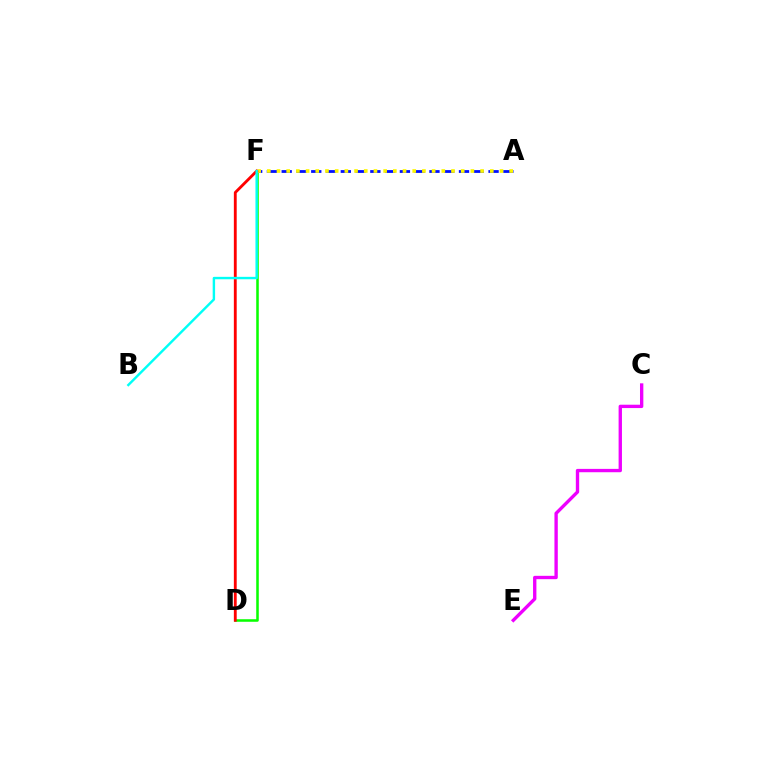{('D', 'F'): [{'color': '#08ff00', 'line_style': 'solid', 'thickness': 1.83}, {'color': '#ff0000', 'line_style': 'solid', 'thickness': 2.05}], ('C', 'E'): [{'color': '#ee00ff', 'line_style': 'solid', 'thickness': 2.41}], ('A', 'F'): [{'color': '#0010ff', 'line_style': 'dashed', 'thickness': 2.01}, {'color': '#fcf500', 'line_style': 'dotted', 'thickness': 2.63}], ('B', 'F'): [{'color': '#00fff6', 'line_style': 'solid', 'thickness': 1.74}]}